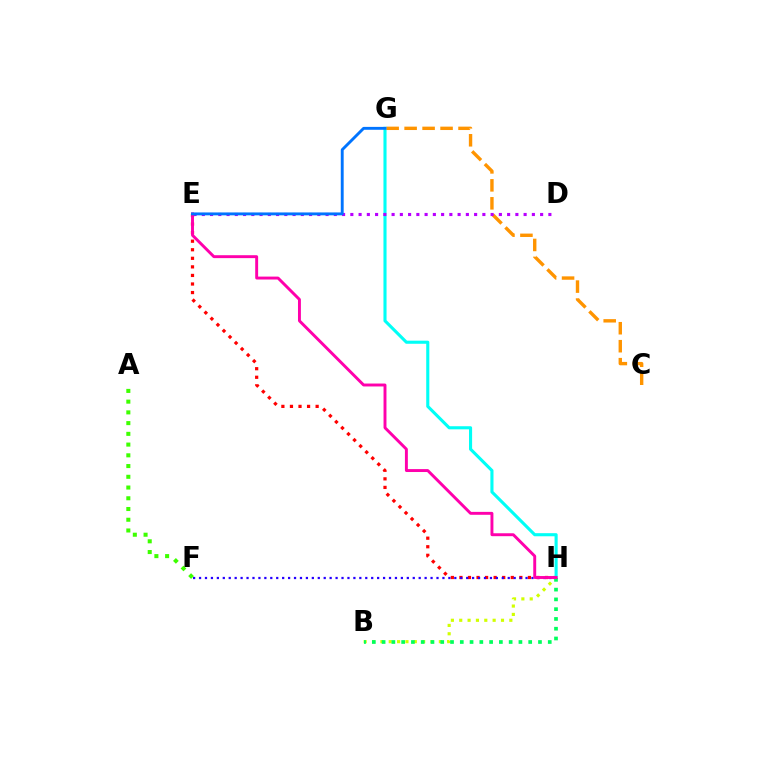{('B', 'H'): [{'color': '#d1ff00', 'line_style': 'dotted', 'thickness': 2.27}, {'color': '#00ff5c', 'line_style': 'dotted', 'thickness': 2.66}], ('E', 'H'): [{'color': '#ff0000', 'line_style': 'dotted', 'thickness': 2.33}, {'color': '#ff00ac', 'line_style': 'solid', 'thickness': 2.1}], ('G', 'H'): [{'color': '#00fff6', 'line_style': 'solid', 'thickness': 2.24}], ('C', 'G'): [{'color': '#ff9400', 'line_style': 'dashed', 'thickness': 2.44}], ('D', 'E'): [{'color': '#b900ff', 'line_style': 'dotted', 'thickness': 2.24}], ('F', 'H'): [{'color': '#2500ff', 'line_style': 'dotted', 'thickness': 1.61}], ('A', 'F'): [{'color': '#3dff00', 'line_style': 'dotted', 'thickness': 2.92}], ('E', 'G'): [{'color': '#0074ff', 'line_style': 'solid', 'thickness': 2.08}]}